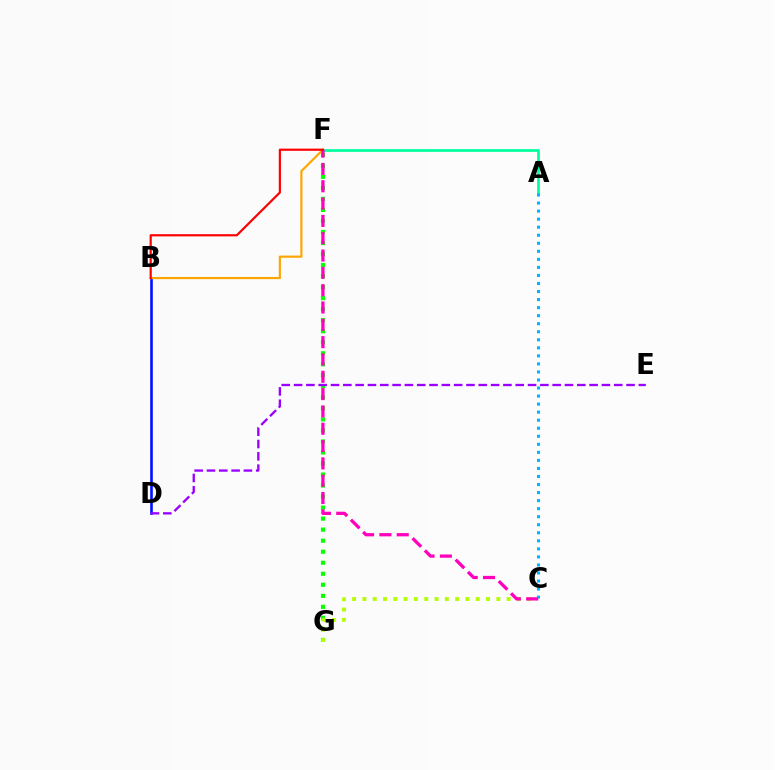{('F', 'G'): [{'color': '#08ff00', 'line_style': 'dotted', 'thickness': 3.0}], ('B', 'D'): [{'color': '#0010ff', 'line_style': 'solid', 'thickness': 1.88}], ('A', 'F'): [{'color': '#00ff9d', 'line_style': 'solid', 'thickness': 1.95}], ('B', 'F'): [{'color': '#ffa500', 'line_style': 'solid', 'thickness': 1.56}, {'color': '#ff0000', 'line_style': 'solid', 'thickness': 1.58}], ('C', 'G'): [{'color': '#b3ff00', 'line_style': 'dotted', 'thickness': 2.8}], ('A', 'C'): [{'color': '#00b5ff', 'line_style': 'dotted', 'thickness': 2.19}], ('C', 'F'): [{'color': '#ff00bd', 'line_style': 'dashed', 'thickness': 2.35}], ('D', 'E'): [{'color': '#9b00ff', 'line_style': 'dashed', 'thickness': 1.67}]}